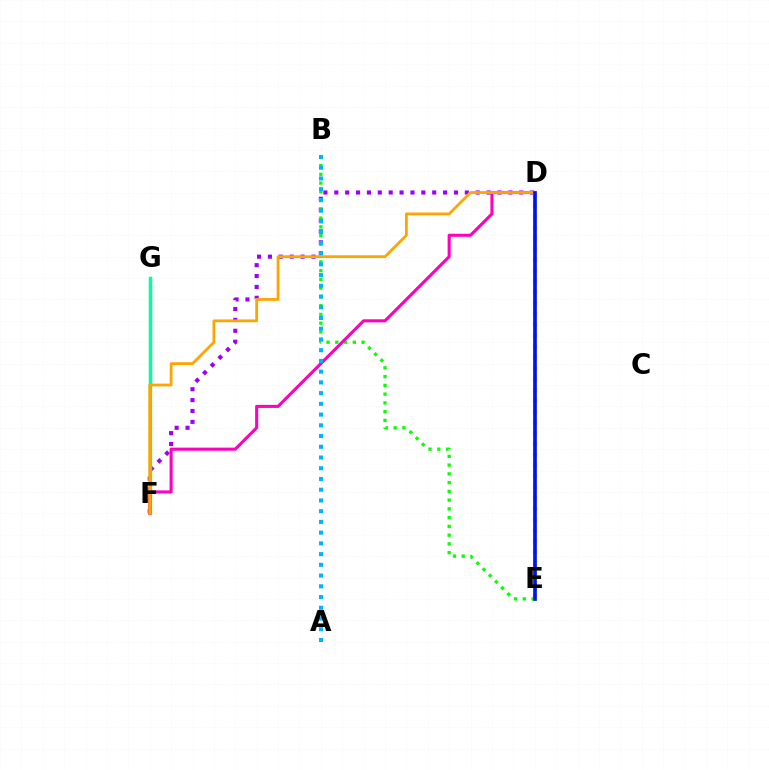{('D', 'F'): [{'color': '#9b00ff', 'line_style': 'dotted', 'thickness': 2.96}, {'color': '#ff00bd', 'line_style': 'solid', 'thickness': 2.22}, {'color': '#ffa500', 'line_style': 'solid', 'thickness': 2.0}], ('B', 'E'): [{'color': '#08ff00', 'line_style': 'dotted', 'thickness': 2.38}], ('F', 'G'): [{'color': '#00ff9d', 'line_style': 'solid', 'thickness': 2.5}], ('D', 'E'): [{'color': '#ff0000', 'line_style': 'dotted', 'thickness': 2.94}, {'color': '#b3ff00', 'line_style': 'solid', 'thickness': 2.68}, {'color': '#0010ff', 'line_style': 'solid', 'thickness': 2.59}], ('A', 'B'): [{'color': '#00b5ff', 'line_style': 'dotted', 'thickness': 2.92}]}